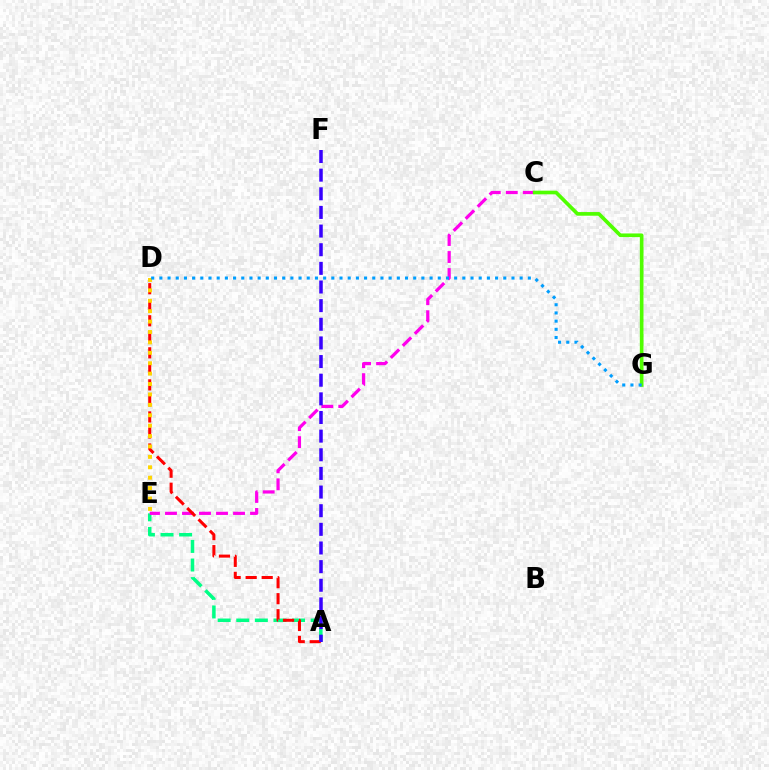{('A', 'E'): [{'color': '#00ff86', 'line_style': 'dashed', 'thickness': 2.53}], ('C', 'E'): [{'color': '#ff00ed', 'line_style': 'dashed', 'thickness': 2.31}], ('C', 'G'): [{'color': '#4fff00', 'line_style': 'solid', 'thickness': 2.64}], ('A', 'D'): [{'color': '#ff0000', 'line_style': 'dashed', 'thickness': 2.18}], ('A', 'F'): [{'color': '#3700ff', 'line_style': 'dashed', 'thickness': 2.53}], ('D', 'E'): [{'color': '#ffd500', 'line_style': 'dotted', 'thickness': 2.83}], ('D', 'G'): [{'color': '#009eff', 'line_style': 'dotted', 'thickness': 2.22}]}